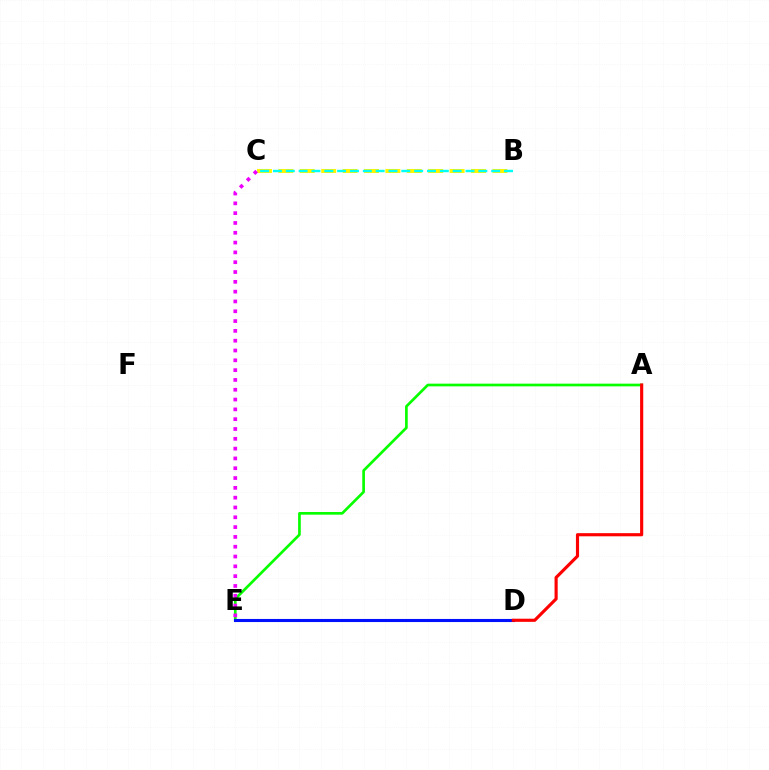{('B', 'C'): [{'color': '#fcf500', 'line_style': 'dashed', 'thickness': 2.91}, {'color': '#00fff6', 'line_style': 'dashed', 'thickness': 1.74}], ('A', 'E'): [{'color': '#08ff00', 'line_style': 'solid', 'thickness': 1.93}], ('C', 'E'): [{'color': '#ee00ff', 'line_style': 'dotted', 'thickness': 2.67}], ('D', 'E'): [{'color': '#0010ff', 'line_style': 'solid', 'thickness': 2.22}], ('A', 'D'): [{'color': '#ff0000', 'line_style': 'solid', 'thickness': 2.26}]}